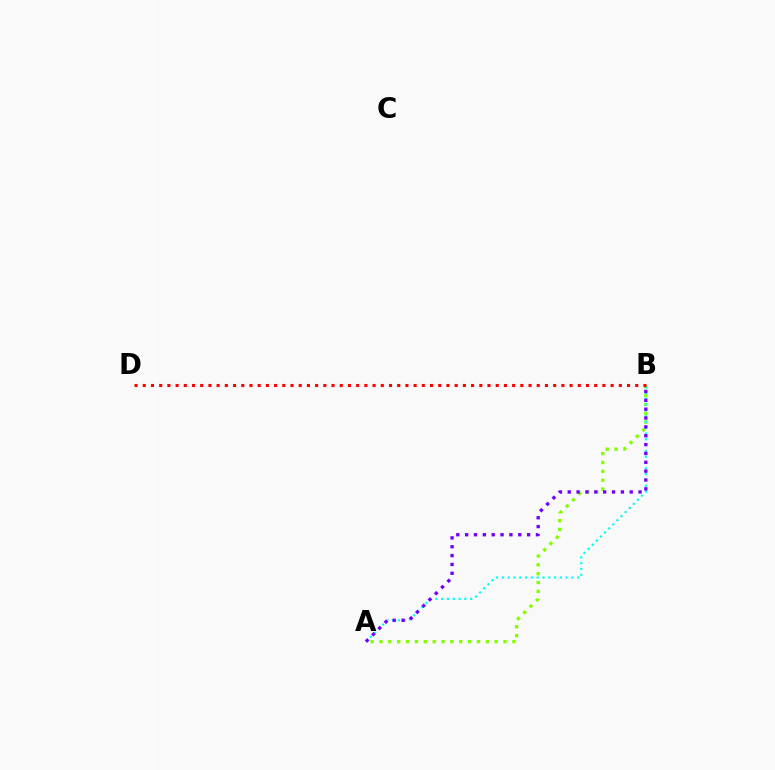{('A', 'B'): [{'color': '#84ff00', 'line_style': 'dotted', 'thickness': 2.41}, {'color': '#00fff6', 'line_style': 'dotted', 'thickness': 1.57}, {'color': '#7200ff', 'line_style': 'dotted', 'thickness': 2.41}], ('B', 'D'): [{'color': '#ff0000', 'line_style': 'dotted', 'thickness': 2.23}]}